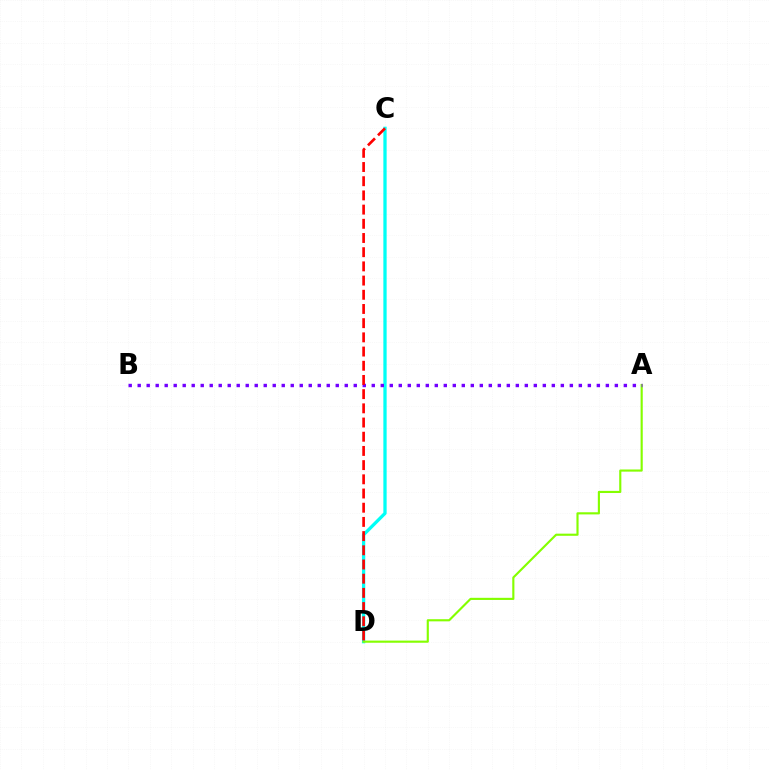{('C', 'D'): [{'color': '#00fff6', 'line_style': 'solid', 'thickness': 2.37}, {'color': '#ff0000', 'line_style': 'dashed', 'thickness': 1.93}], ('A', 'D'): [{'color': '#84ff00', 'line_style': 'solid', 'thickness': 1.54}], ('A', 'B'): [{'color': '#7200ff', 'line_style': 'dotted', 'thickness': 2.45}]}